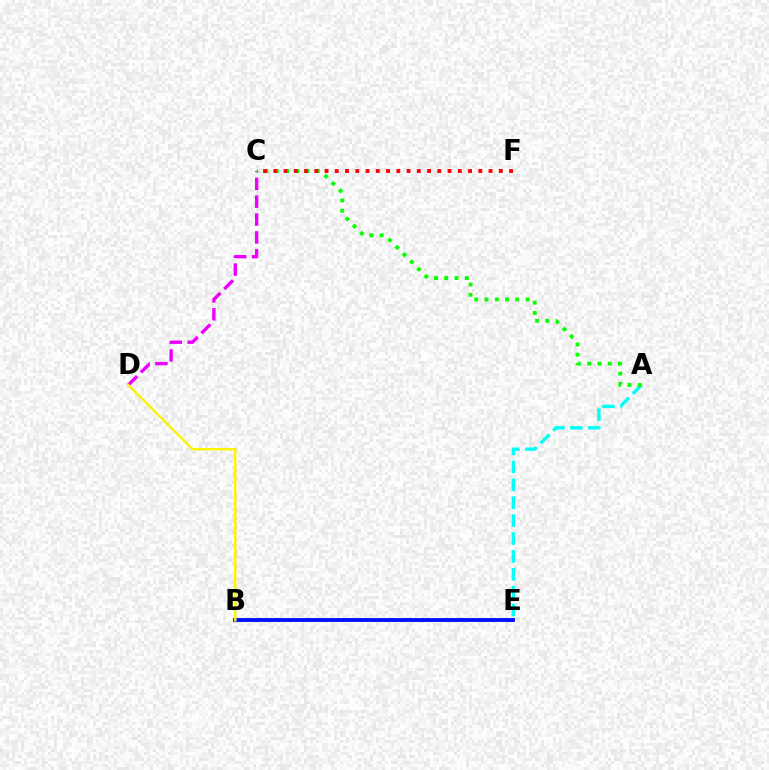{('A', 'E'): [{'color': '#00fff6', 'line_style': 'dashed', 'thickness': 2.43}], ('C', 'D'): [{'color': '#ee00ff', 'line_style': 'dashed', 'thickness': 2.43}], ('A', 'C'): [{'color': '#08ff00', 'line_style': 'dotted', 'thickness': 2.79}], ('B', 'E'): [{'color': '#0010ff', 'line_style': 'solid', 'thickness': 2.77}], ('B', 'D'): [{'color': '#fcf500', 'line_style': 'solid', 'thickness': 1.73}], ('C', 'F'): [{'color': '#ff0000', 'line_style': 'dotted', 'thickness': 2.79}]}